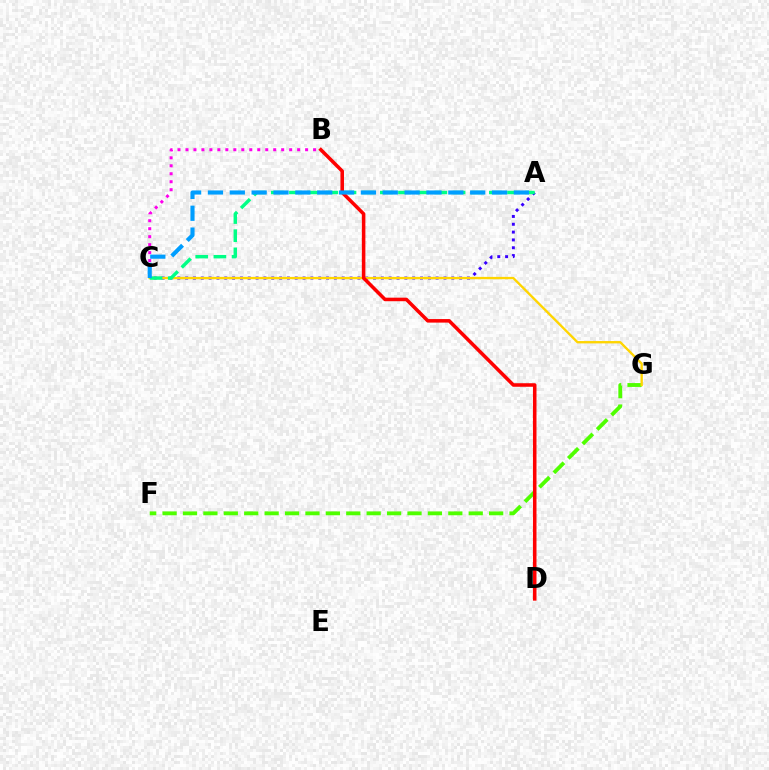{('A', 'C'): [{'color': '#3700ff', 'line_style': 'dotted', 'thickness': 2.13}, {'color': '#00ff86', 'line_style': 'dashed', 'thickness': 2.47}, {'color': '#009eff', 'line_style': 'dashed', 'thickness': 2.97}], ('B', 'C'): [{'color': '#ff00ed', 'line_style': 'dotted', 'thickness': 2.17}], ('F', 'G'): [{'color': '#4fff00', 'line_style': 'dashed', 'thickness': 2.77}], ('C', 'G'): [{'color': '#ffd500', 'line_style': 'solid', 'thickness': 1.69}], ('B', 'D'): [{'color': '#ff0000', 'line_style': 'solid', 'thickness': 2.55}]}